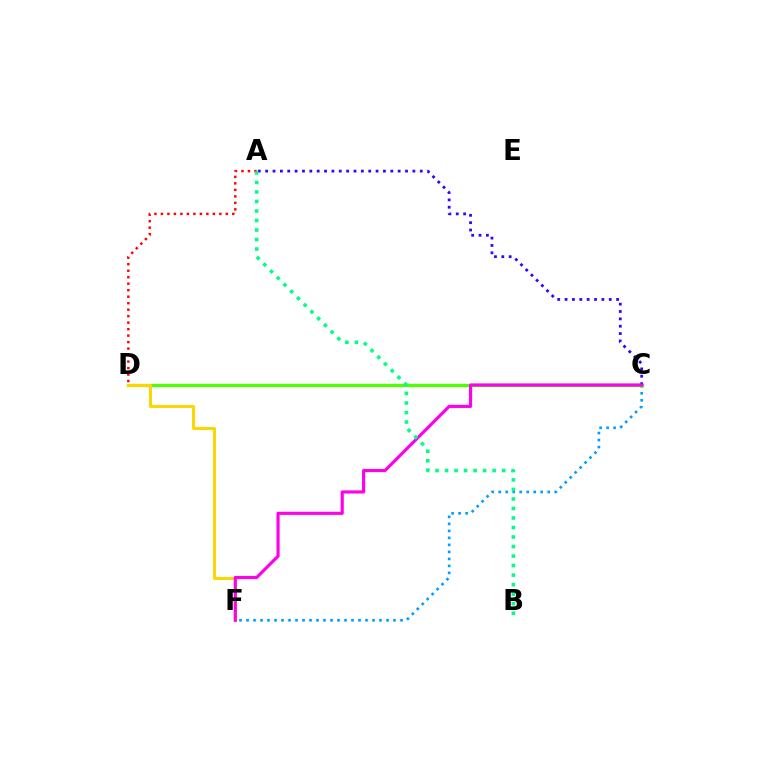{('A', 'D'): [{'color': '#ff0000', 'line_style': 'dotted', 'thickness': 1.76}], ('C', 'F'): [{'color': '#009eff', 'line_style': 'dotted', 'thickness': 1.9}, {'color': '#ff00ed', 'line_style': 'solid', 'thickness': 2.27}], ('C', 'D'): [{'color': '#4fff00', 'line_style': 'solid', 'thickness': 2.38}], ('D', 'F'): [{'color': '#ffd500', 'line_style': 'solid', 'thickness': 2.16}], ('A', 'C'): [{'color': '#3700ff', 'line_style': 'dotted', 'thickness': 2.0}], ('A', 'B'): [{'color': '#00ff86', 'line_style': 'dotted', 'thickness': 2.59}]}